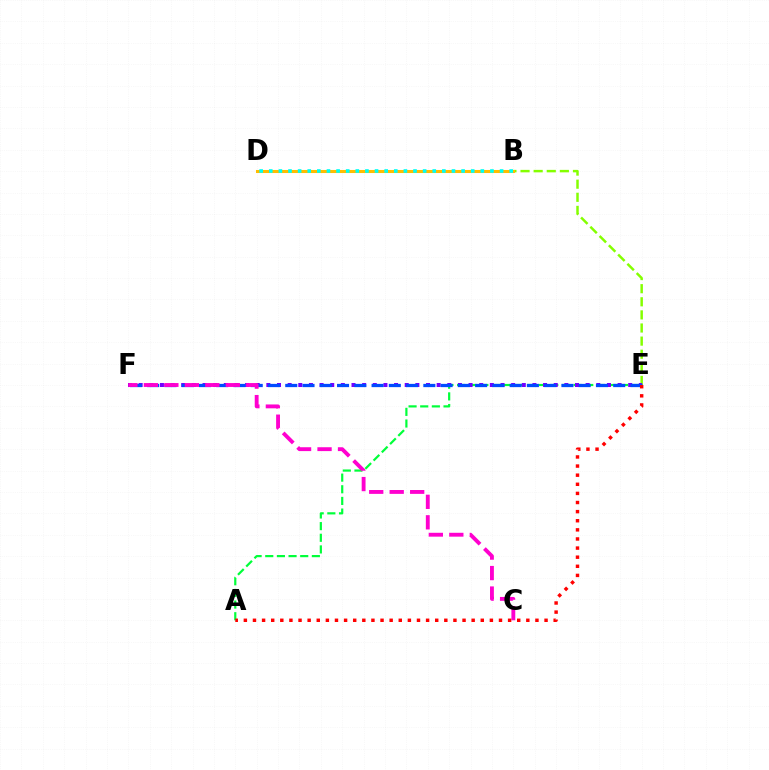{('A', 'E'): [{'color': '#00ff39', 'line_style': 'dashed', 'thickness': 1.58}, {'color': '#ff0000', 'line_style': 'dotted', 'thickness': 2.48}], ('B', 'E'): [{'color': '#84ff00', 'line_style': 'dashed', 'thickness': 1.78}], ('B', 'D'): [{'color': '#ffbd00', 'line_style': 'solid', 'thickness': 2.2}, {'color': '#00fff6', 'line_style': 'dotted', 'thickness': 2.61}], ('E', 'F'): [{'color': '#7200ff', 'line_style': 'dotted', 'thickness': 2.89}, {'color': '#004bff', 'line_style': 'dashed', 'thickness': 2.34}], ('C', 'F'): [{'color': '#ff00cf', 'line_style': 'dashed', 'thickness': 2.78}]}